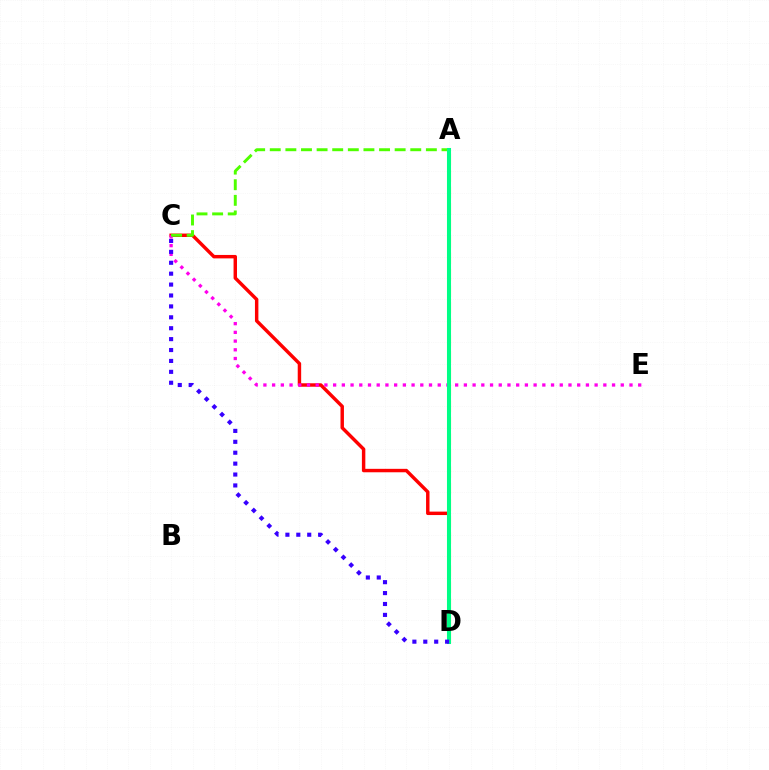{('C', 'D'): [{'color': '#ff0000', 'line_style': 'solid', 'thickness': 2.48}, {'color': '#3700ff', 'line_style': 'dotted', 'thickness': 2.96}], ('A', 'D'): [{'color': '#ffd500', 'line_style': 'dashed', 'thickness': 2.24}, {'color': '#009eff', 'line_style': 'solid', 'thickness': 2.85}, {'color': '#00ff86', 'line_style': 'solid', 'thickness': 2.92}], ('C', 'E'): [{'color': '#ff00ed', 'line_style': 'dotted', 'thickness': 2.37}], ('A', 'C'): [{'color': '#4fff00', 'line_style': 'dashed', 'thickness': 2.12}]}